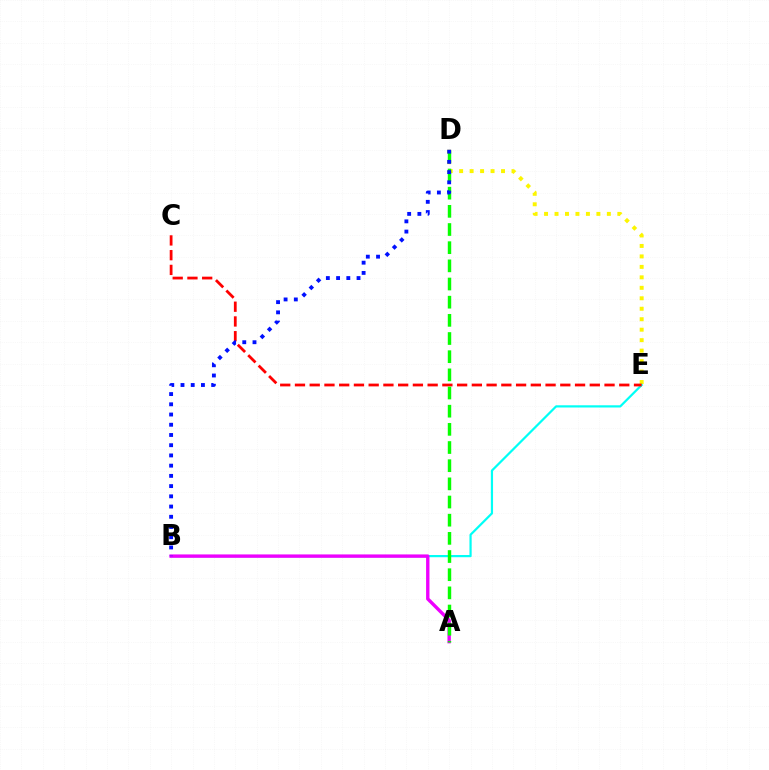{('D', 'E'): [{'color': '#fcf500', 'line_style': 'dotted', 'thickness': 2.84}], ('B', 'E'): [{'color': '#00fff6', 'line_style': 'solid', 'thickness': 1.59}], ('A', 'B'): [{'color': '#ee00ff', 'line_style': 'solid', 'thickness': 2.43}], ('C', 'E'): [{'color': '#ff0000', 'line_style': 'dashed', 'thickness': 2.0}], ('A', 'D'): [{'color': '#08ff00', 'line_style': 'dashed', 'thickness': 2.47}], ('B', 'D'): [{'color': '#0010ff', 'line_style': 'dotted', 'thickness': 2.78}]}